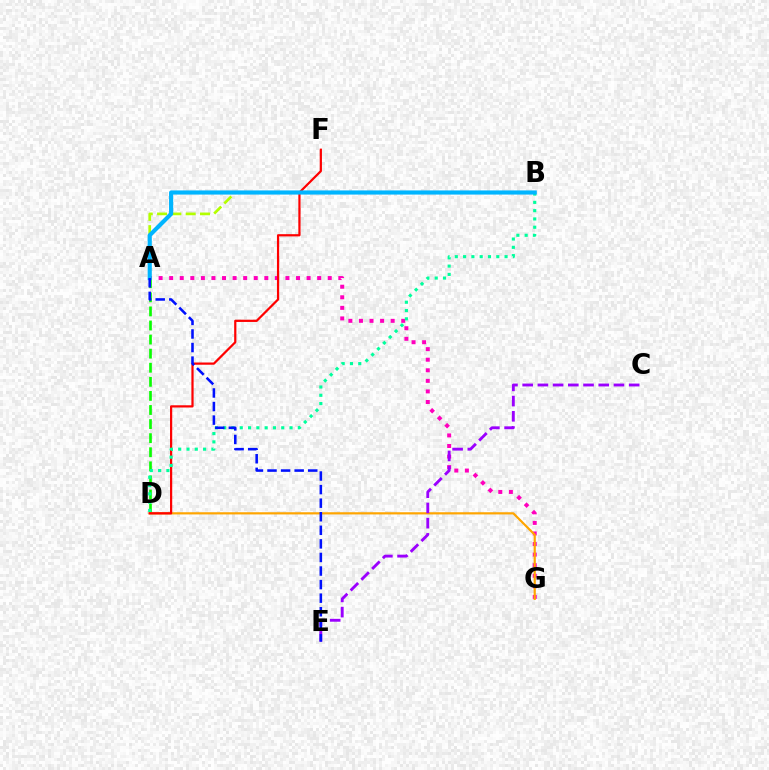{('A', 'G'): [{'color': '#ff00bd', 'line_style': 'dotted', 'thickness': 2.87}], ('A', 'D'): [{'color': '#08ff00', 'line_style': 'dashed', 'thickness': 1.91}], ('D', 'G'): [{'color': '#ffa500', 'line_style': 'solid', 'thickness': 1.58}], ('D', 'F'): [{'color': '#ff0000', 'line_style': 'solid', 'thickness': 1.6}], ('B', 'D'): [{'color': '#00ff9d', 'line_style': 'dotted', 'thickness': 2.25}], ('A', 'B'): [{'color': '#b3ff00', 'line_style': 'dashed', 'thickness': 1.94}, {'color': '#00b5ff', 'line_style': 'solid', 'thickness': 2.99}], ('C', 'E'): [{'color': '#9b00ff', 'line_style': 'dashed', 'thickness': 2.07}], ('A', 'E'): [{'color': '#0010ff', 'line_style': 'dashed', 'thickness': 1.84}]}